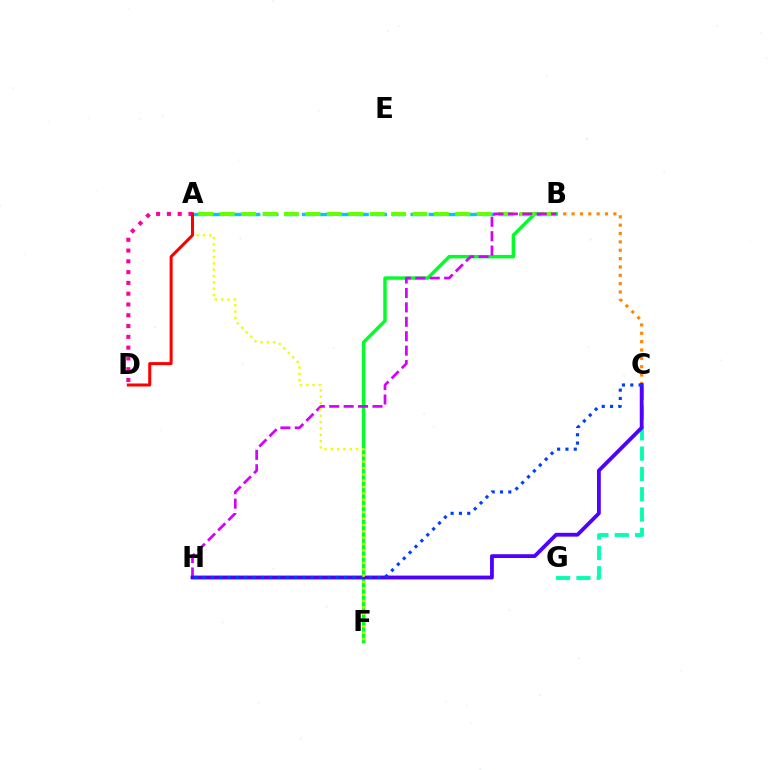{('A', 'B'): [{'color': '#00c7ff', 'line_style': 'dashed', 'thickness': 2.46}, {'color': '#66ff00', 'line_style': 'dashed', 'thickness': 2.91}], ('B', 'C'): [{'color': '#ff8800', 'line_style': 'dotted', 'thickness': 2.27}], ('B', 'F'): [{'color': '#00ff27', 'line_style': 'solid', 'thickness': 2.47}], ('C', 'G'): [{'color': '#00ffaf', 'line_style': 'dashed', 'thickness': 2.76}], ('A', 'D'): [{'color': '#ff00a0', 'line_style': 'dotted', 'thickness': 2.93}, {'color': '#ff0000', 'line_style': 'solid', 'thickness': 2.18}], ('B', 'H'): [{'color': '#d600ff', 'line_style': 'dashed', 'thickness': 1.96}], ('C', 'H'): [{'color': '#4f00ff', 'line_style': 'solid', 'thickness': 2.74}, {'color': '#003fff', 'line_style': 'dotted', 'thickness': 2.26}], ('A', 'F'): [{'color': '#eeff00', 'line_style': 'dotted', 'thickness': 1.72}]}